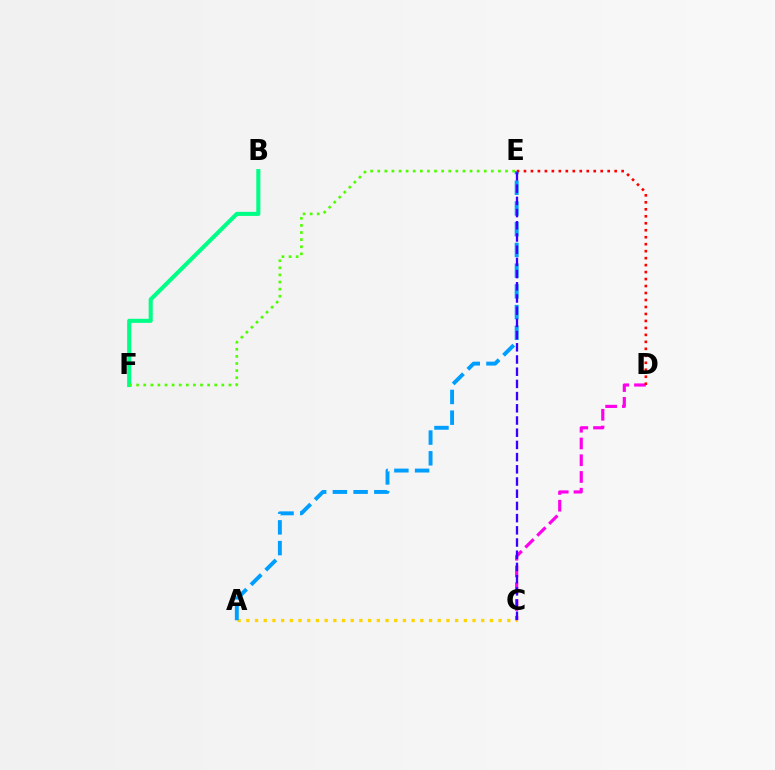{('B', 'F'): [{'color': '#00ff86', 'line_style': 'solid', 'thickness': 2.94}], ('A', 'C'): [{'color': '#ffd500', 'line_style': 'dotted', 'thickness': 2.36}], ('A', 'E'): [{'color': '#009eff', 'line_style': 'dashed', 'thickness': 2.81}], ('E', 'F'): [{'color': '#4fff00', 'line_style': 'dotted', 'thickness': 1.93}], ('C', 'D'): [{'color': '#ff00ed', 'line_style': 'dashed', 'thickness': 2.27}], ('D', 'E'): [{'color': '#ff0000', 'line_style': 'dotted', 'thickness': 1.9}], ('C', 'E'): [{'color': '#3700ff', 'line_style': 'dashed', 'thickness': 1.66}]}